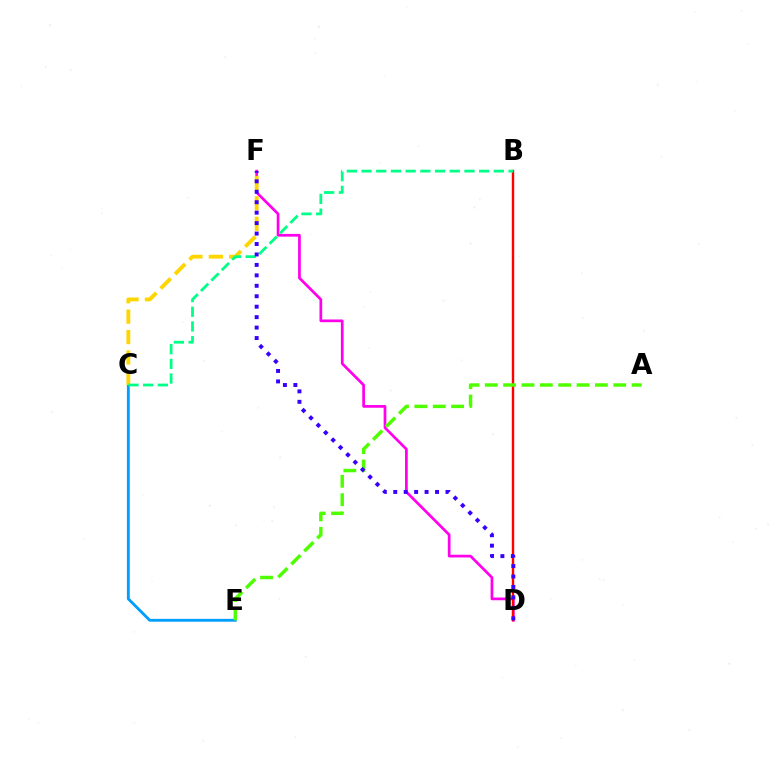{('C', 'E'): [{'color': '#009eff', 'line_style': 'solid', 'thickness': 2.06}], ('D', 'F'): [{'color': '#ff00ed', 'line_style': 'solid', 'thickness': 1.95}, {'color': '#3700ff', 'line_style': 'dotted', 'thickness': 2.84}], ('C', 'F'): [{'color': '#ffd500', 'line_style': 'dashed', 'thickness': 2.77}], ('B', 'D'): [{'color': '#ff0000', 'line_style': 'solid', 'thickness': 1.73}], ('A', 'E'): [{'color': '#4fff00', 'line_style': 'dashed', 'thickness': 2.49}], ('B', 'C'): [{'color': '#00ff86', 'line_style': 'dashed', 'thickness': 2.0}]}